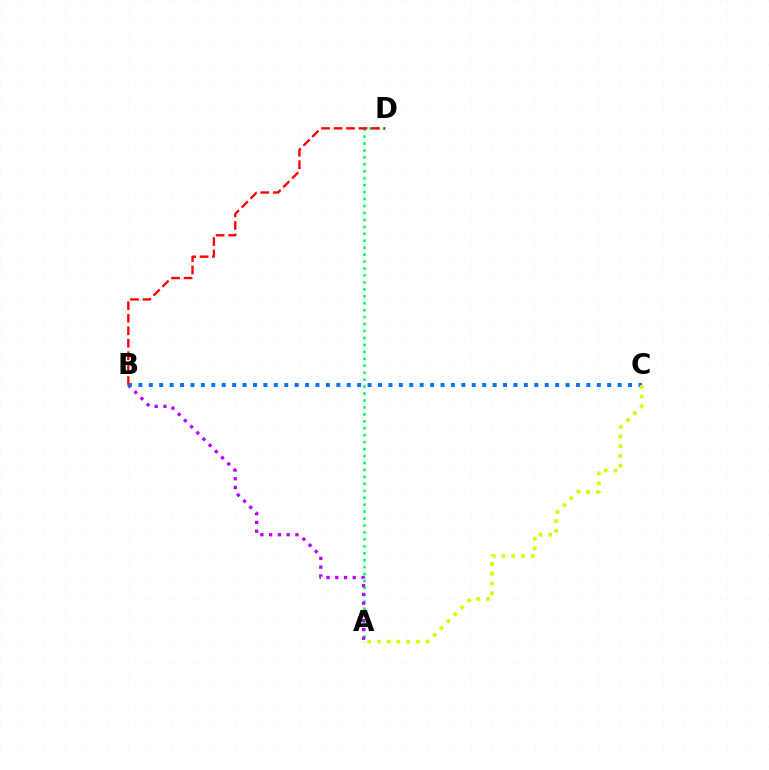{('A', 'D'): [{'color': '#00ff5c', 'line_style': 'dotted', 'thickness': 1.89}], ('A', 'B'): [{'color': '#b900ff', 'line_style': 'dotted', 'thickness': 2.38}], ('B', 'C'): [{'color': '#0074ff', 'line_style': 'dotted', 'thickness': 2.83}], ('A', 'C'): [{'color': '#d1ff00', 'line_style': 'dotted', 'thickness': 2.65}], ('B', 'D'): [{'color': '#ff0000', 'line_style': 'dashed', 'thickness': 1.7}]}